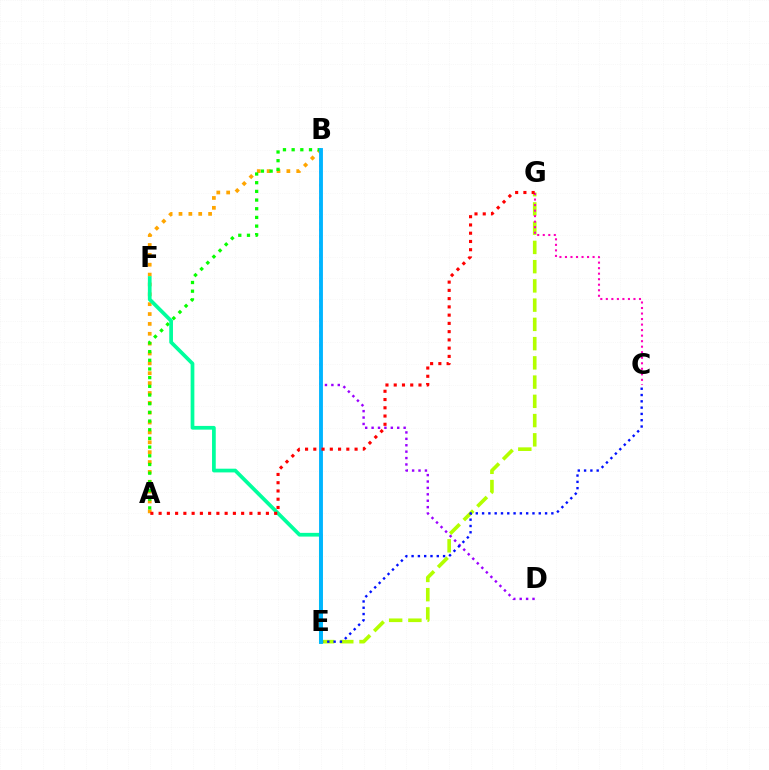{('E', 'G'): [{'color': '#b3ff00', 'line_style': 'dashed', 'thickness': 2.61}], ('B', 'D'): [{'color': '#9b00ff', 'line_style': 'dotted', 'thickness': 1.74}], ('C', 'E'): [{'color': '#0010ff', 'line_style': 'dotted', 'thickness': 1.71}], ('A', 'B'): [{'color': '#ffa500', 'line_style': 'dotted', 'thickness': 2.68}, {'color': '#08ff00', 'line_style': 'dotted', 'thickness': 2.36}], ('E', 'F'): [{'color': '#00ff9d', 'line_style': 'solid', 'thickness': 2.68}], ('B', 'E'): [{'color': '#00b5ff', 'line_style': 'solid', 'thickness': 2.78}], ('C', 'G'): [{'color': '#ff00bd', 'line_style': 'dotted', 'thickness': 1.5}], ('A', 'G'): [{'color': '#ff0000', 'line_style': 'dotted', 'thickness': 2.24}]}